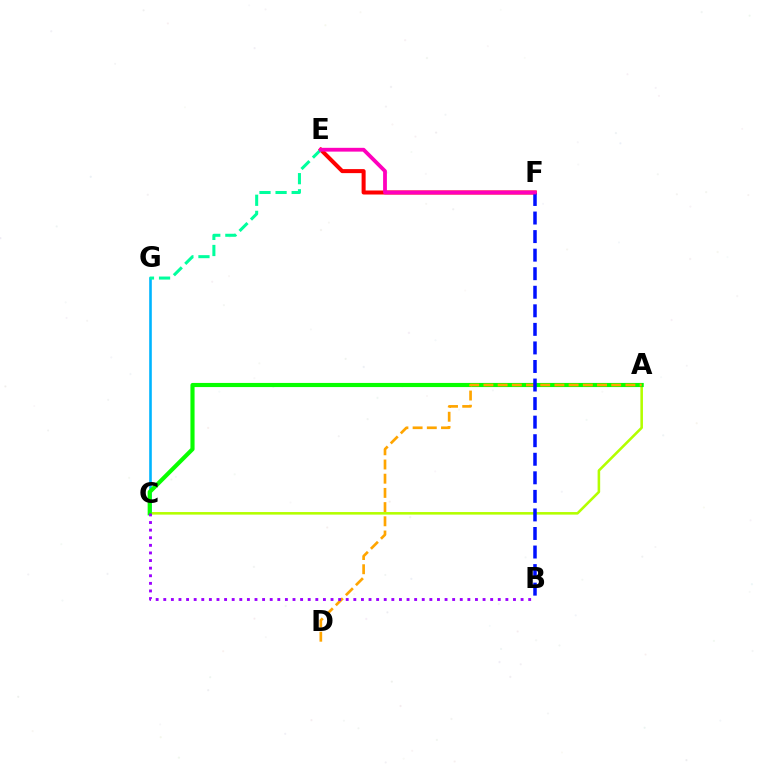{('C', 'G'): [{'color': '#00b5ff', 'line_style': 'solid', 'thickness': 1.88}], ('E', 'F'): [{'color': '#ff0000', 'line_style': 'solid', 'thickness': 2.9}, {'color': '#ff00bd', 'line_style': 'solid', 'thickness': 2.74}], ('A', 'C'): [{'color': '#b3ff00', 'line_style': 'solid', 'thickness': 1.85}, {'color': '#08ff00', 'line_style': 'solid', 'thickness': 2.98}], ('A', 'D'): [{'color': '#ffa500', 'line_style': 'dashed', 'thickness': 1.93}], ('B', 'F'): [{'color': '#0010ff', 'line_style': 'dashed', 'thickness': 2.52}], ('B', 'C'): [{'color': '#9b00ff', 'line_style': 'dotted', 'thickness': 2.07}], ('E', 'G'): [{'color': '#00ff9d', 'line_style': 'dashed', 'thickness': 2.19}]}